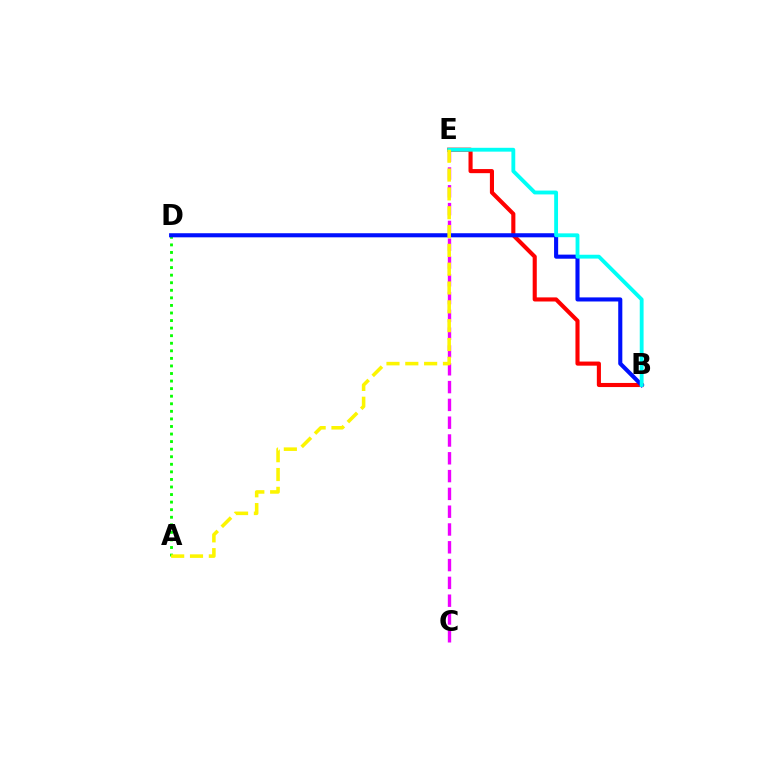{('A', 'D'): [{'color': '#08ff00', 'line_style': 'dotted', 'thickness': 2.06}], ('C', 'E'): [{'color': '#ee00ff', 'line_style': 'dashed', 'thickness': 2.42}], ('B', 'E'): [{'color': '#ff0000', 'line_style': 'solid', 'thickness': 2.95}, {'color': '#00fff6', 'line_style': 'solid', 'thickness': 2.77}], ('B', 'D'): [{'color': '#0010ff', 'line_style': 'solid', 'thickness': 2.95}], ('A', 'E'): [{'color': '#fcf500', 'line_style': 'dashed', 'thickness': 2.56}]}